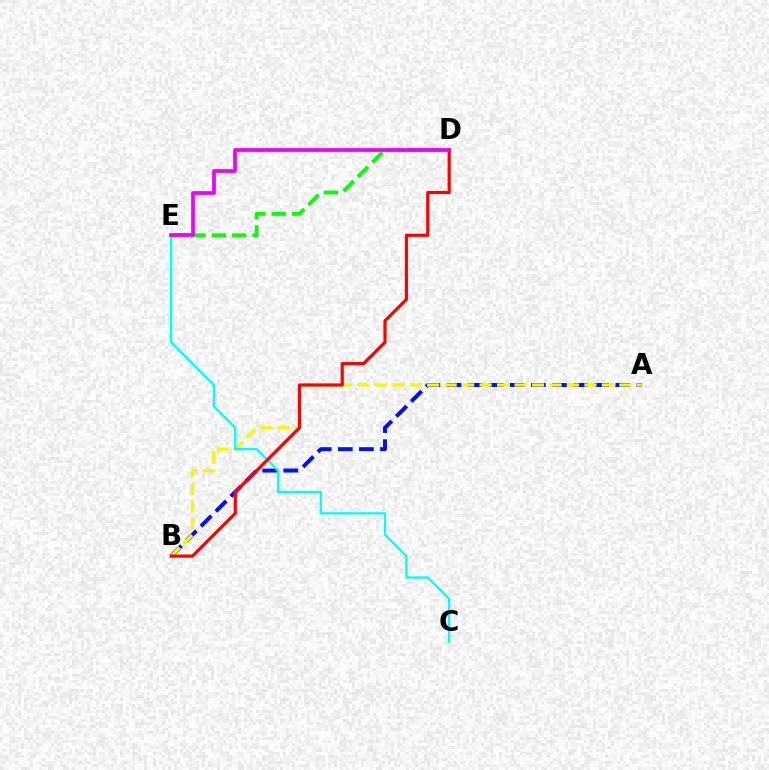{('A', 'B'): [{'color': '#0010ff', 'line_style': 'dashed', 'thickness': 2.87}, {'color': '#fcf500', 'line_style': 'dashed', 'thickness': 2.37}], ('C', 'E'): [{'color': '#00fff6', 'line_style': 'solid', 'thickness': 1.64}], ('B', 'D'): [{'color': '#ff0000', 'line_style': 'solid', 'thickness': 2.28}], ('D', 'E'): [{'color': '#08ff00', 'line_style': 'dashed', 'thickness': 2.76}, {'color': '#ee00ff', 'line_style': 'solid', 'thickness': 2.68}]}